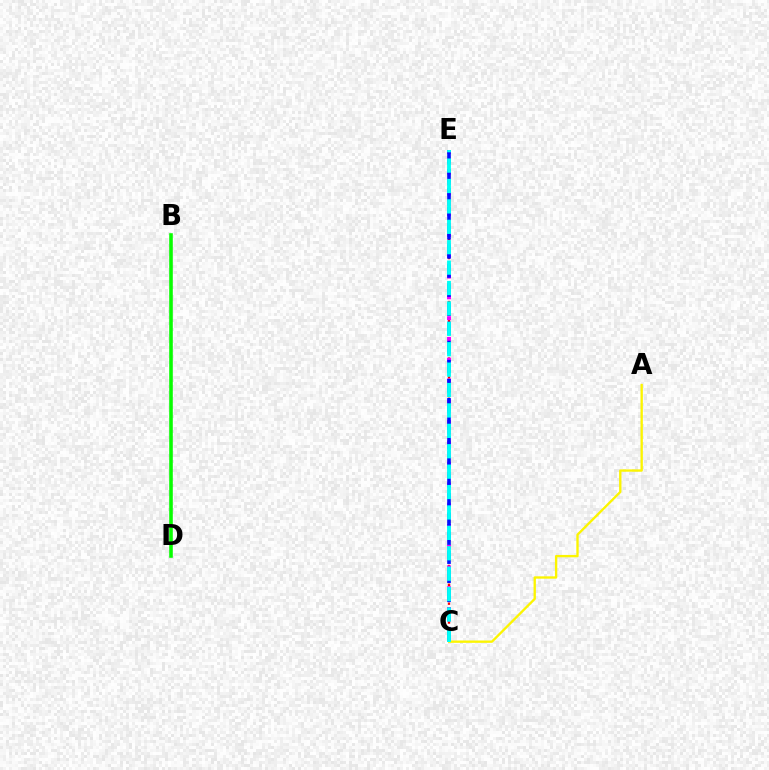{('C', 'E'): [{'color': '#ff0000', 'line_style': 'dotted', 'thickness': 1.71}, {'color': '#ee00ff', 'line_style': 'dotted', 'thickness': 2.82}, {'color': '#0010ff', 'line_style': 'dashed', 'thickness': 2.59}, {'color': '#00fff6', 'line_style': 'dashed', 'thickness': 2.77}], ('B', 'D'): [{'color': '#08ff00', 'line_style': 'solid', 'thickness': 2.58}], ('A', 'C'): [{'color': '#fcf500', 'line_style': 'solid', 'thickness': 1.69}]}